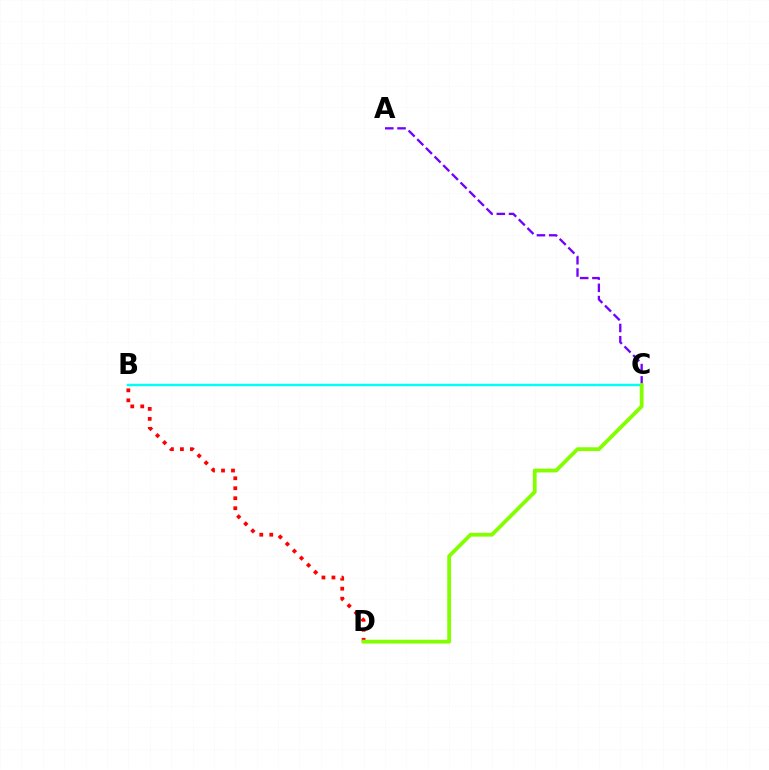{('B', 'C'): [{'color': '#00fff6', 'line_style': 'solid', 'thickness': 1.76}], ('A', 'C'): [{'color': '#7200ff', 'line_style': 'dashed', 'thickness': 1.66}], ('B', 'D'): [{'color': '#ff0000', 'line_style': 'dotted', 'thickness': 2.71}], ('C', 'D'): [{'color': '#84ff00', 'line_style': 'solid', 'thickness': 2.74}]}